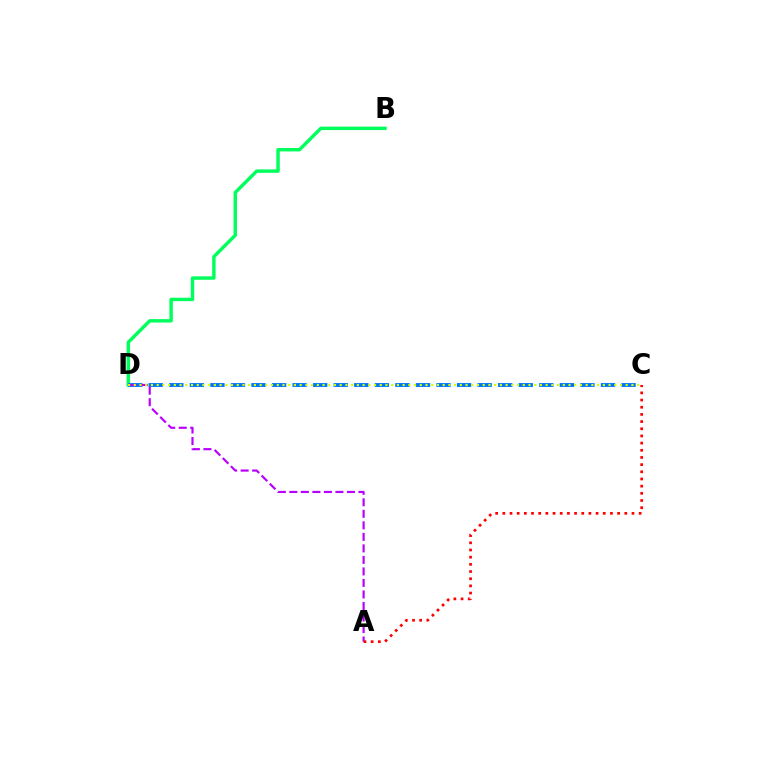{('B', 'D'): [{'color': '#00ff5c', 'line_style': 'solid', 'thickness': 2.47}], ('C', 'D'): [{'color': '#0074ff', 'line_style': 'dashed', 'thickness': 2.79}, {'color': '#d1ff00', 'line_style': 'dotted', 'thickness': 1.55}], ('A', 'D'): [{'color': '#b900ff', 'line_style': 'dashed', 'thickness': 1.56}], ('A', 'C'): [{'color': '#ff0000', 'line_style': 'dotted', 'thickness': 1.95}]}